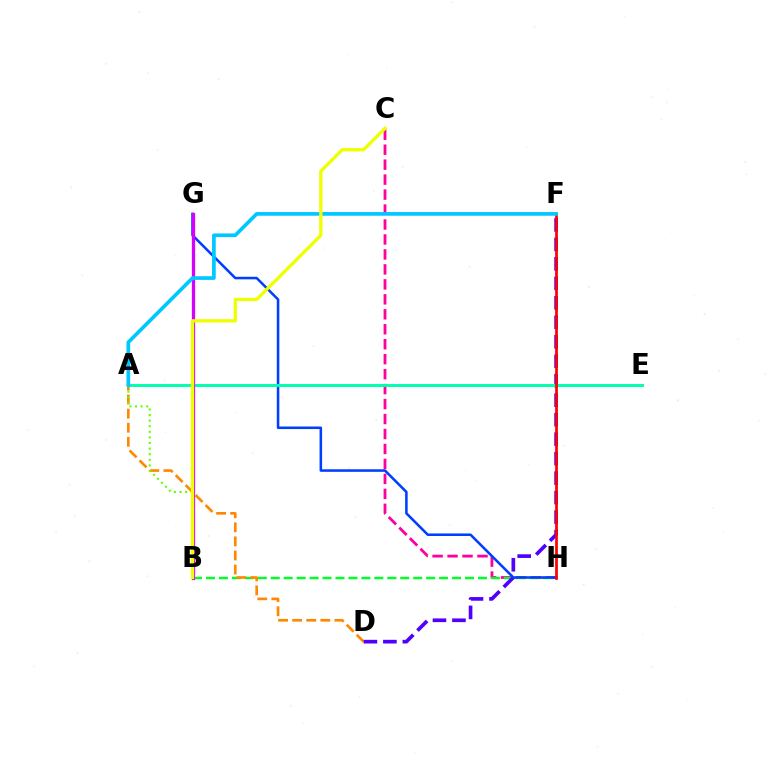{('C', 'H'): [{'color': '#ff00a0', 'line_style': 'dashed', 'thickness': 2.03}], ('B', 'H'): [{'color': '#00ff27', 'line_style': 'dashed', 'thickness': 1.76}], ('A', 'D'): [{'color': '#ff8800', 'line_style': 'dashed', 'thickness': 1.91}], ('D', 'F'): [{'color': '#4f00ff', 'line_style': 'dashed', 'thickness': 2.65}], ('G', 'H'): [{'color': '#003fff', 'line_style': 'solid', 'thickness': 1.83}], ('A', 'E'): [{'color': '#00ffaf', 'line_style': 'solid', 'thickness': 2.12}], ('A', 'B'): [{'color': '#66ff00', 'line_style': 'dotted', 'thickness': 1.52}], ('F', 'H'): [{'color': '#ff0000', 'line_style': 'solid', 'thickness': 1.96}], ('B', 'G'): [{'color': '#d600ff', 'line_style': 'solid', 'thickness': 2.36}], ('A', 'F'): [{'color': '#00c7ff', 'line_style': 'solid', 'thickness': 2.65}], ('B', 'C'): [{'color': '#eeff00', 'line_style': 'solid', 'thickness': 2.38}]}